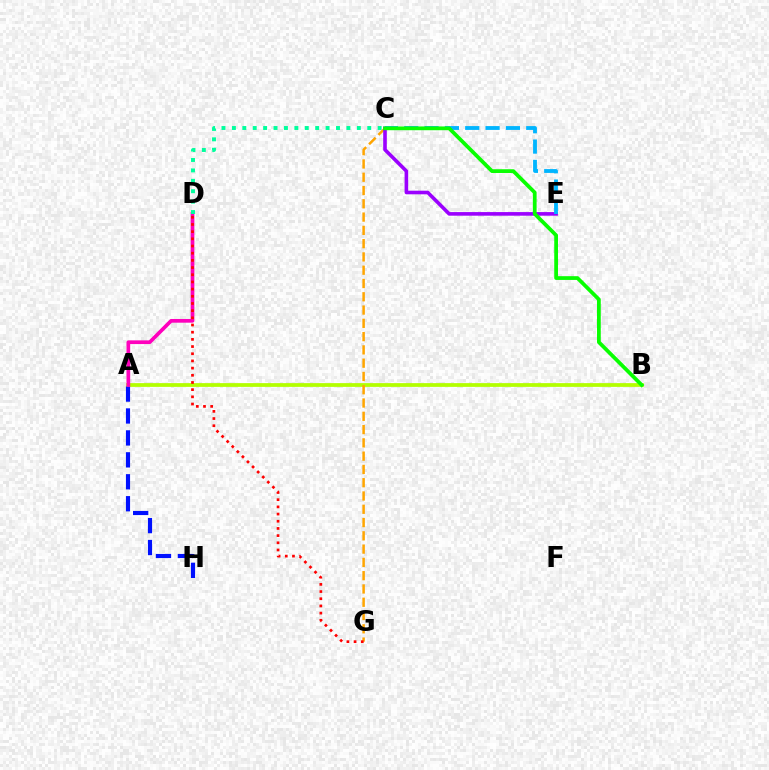{('A', 'B'): [{'color': '#b3ff00', 'line_style': 'solid', 'thickness': 2.7}], ('A', 'H'): [{'color': '#0010ff', 'line_style': 'dashed', 'thickness': 2.98}], ('A', 'D'): [{'color': '#ff00bd', 'line_style': 'solid', 'thickness': 2.66}], ('C', 'G'): [{'color': '#ffa500', 'line_style': 'dashed', 'thickness': 1.8}], ('D', 'G'): [{'color': '#ff0000', 'line_style': 'dotted', 'thickness': 1.95}], ('C', 'E'): [{'color': '#9b00ff', 'line_style': 'solid', 'thickness': 2.6}, {'color': '#00b5ff', 'line_style': 'dashed', 'thickness': 2.76}], ('B', 'C'): [{'color': '#08ff00', 'line_style': 'solid', 'thickness': 2.7}], ('C', 'D'): [{'color': '#00ff9d', 'line_style': 'dotted', 'thickness': 2.83}]}